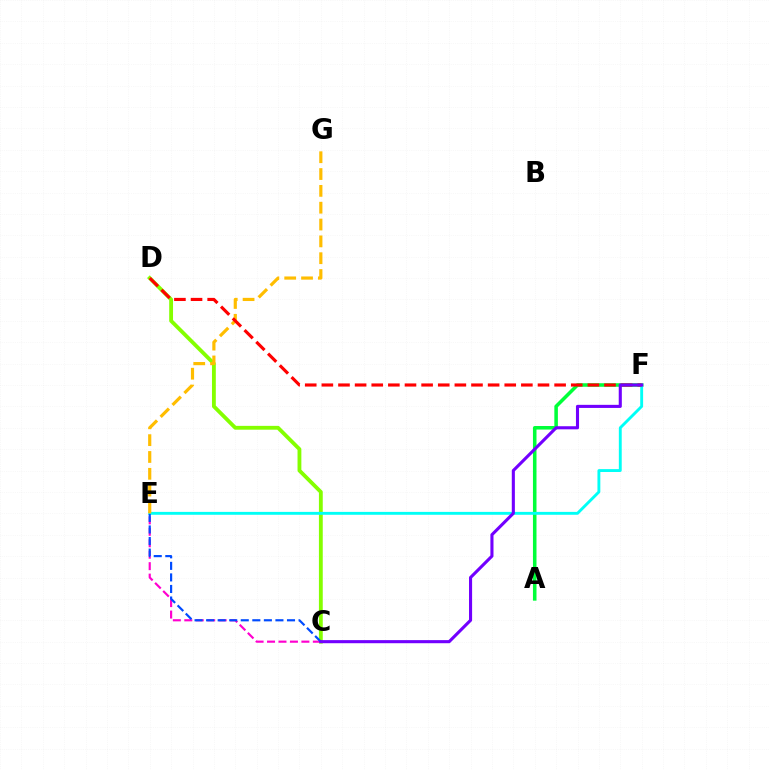{('C', 'D'): [{'color': '#84ff00', 'line_style': 'solid', 'thickness': 2.76}], ('C', 'E'): [{'color': '#ff00cf', 'line_style': 'dashed', 'thickness': 1.56}, {'color': '#004bff', 'line_style': 'dashed', 'thickness': 1.57}], ('A', 'F'): [{'color': '#00ff39', 'line_style': 'solid', 'thickness': 2.55}], ('E', 'F'): [{'color': '#00fff6', 'line_style': 'solid', 'thickness': 2.07}], ('E', 'G'): [{'color': '#ffbd00', 'line_style': 'dashed', 'thickness': 2.29}], ('D', 'F'): [{'color': '#ff0000', 'line_style': 'dashed', 'thickness': 2.26}], ('C', 'F'): [{'color': '#7200ff', 'line_style': 'solid', 'thickness': 2.23}]}